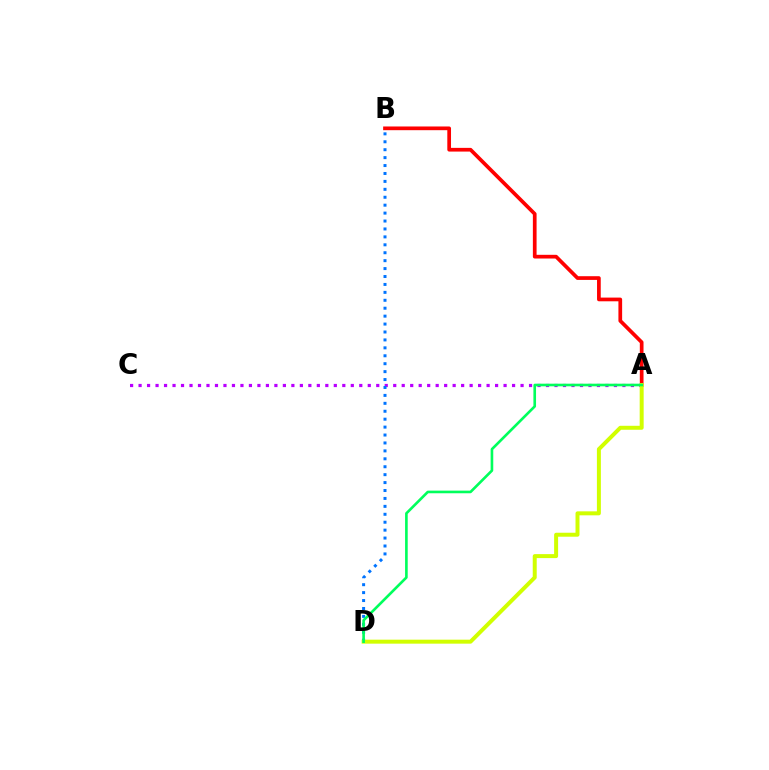{('A', 'C'): [{'color': '#b900ff', 'line_style': 'dotted', 'thickness': 2.31}], ('B', 'D'): [{'color': '#0074ff', 'line_style': 'dotted', 'thickness': 2.15}], ('A', 'B'): [{'color': '#ff0000', 'line_style': 'solid', 'thickness': 2.67}], ('A', 'D'): [{'color': '#d1ff00', 'line_style': 'solid', 'thickness': 2.86}, {'color': '#00ff5c', 'line_style': 'solid', 'thickness': 1.9}]}